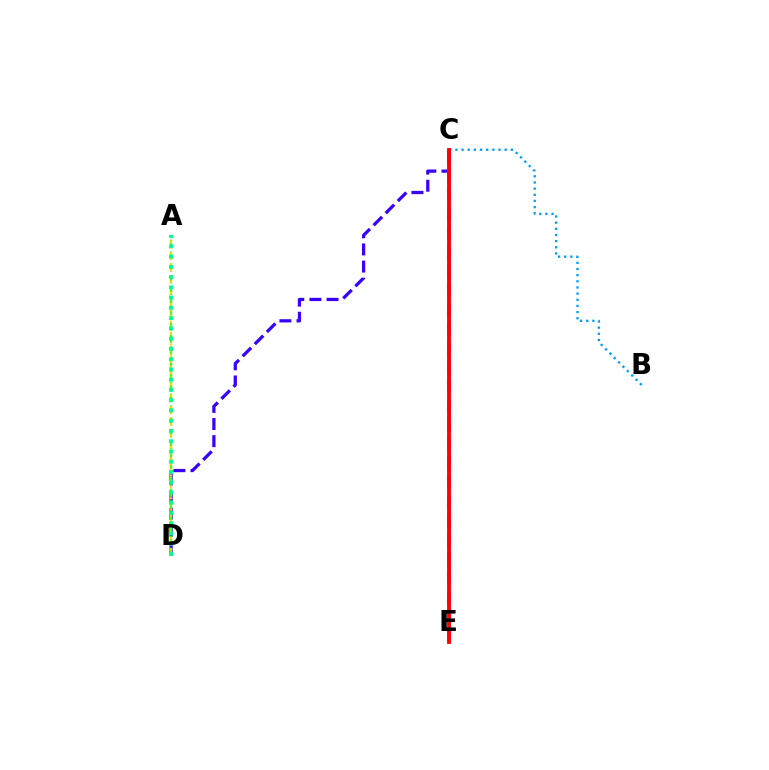{('B', 'C'): [{'color': '#009eff', 'line_style': 'dotted', 'thickness': 1.67}], ('C', 'D'): [{'color': '#3700ff', 'line_style': 'dashed', 'thickness': 2.33}], ('C', 'E'): [{'color': '#ff00ed', 'line_style': 'dashed', 'thickness': 2.6}, {'color': '#ff0000', 'line_style': 'solid', 'thickness': 2.75}], ('A', 'D'): [{'color': '#4fff00', 'line_style': 'dashed', 'thickness': 1.61}, {'color': '#ffd500', 'line_style': 'dotted', 'thickness': 1.55}, {'color': '#00ff86', 'line_style': 'dotted', 'thickness': 2.79}]}